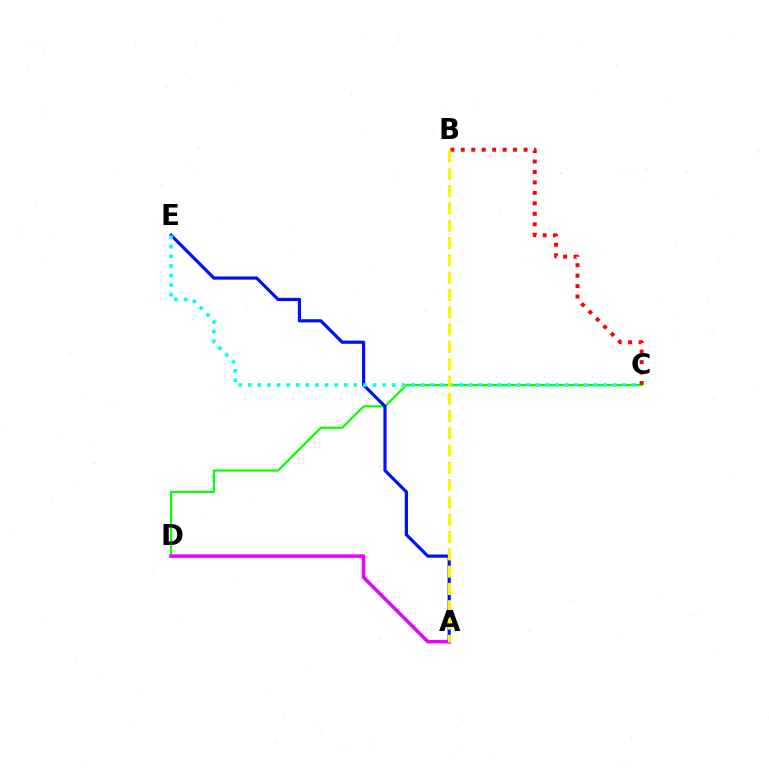{('C', 'D'): [{'color': '#08ff00', 'line_style': 'solid', 'thickness': 1.58}], ('B', 'C'): [{'color': '#ff0000', 'line_style': 'dotted', 'thickness': 2.84}], ('A', 'E'): [{'color': '#0010ff', 'line_style': 'solid', 'thickness': 2.3}], ('C', 'E'): [{'color': '#00fff6', 'line_style': 'dotted', 'thickness': 2.61}], ('A', 'D'): [{'color': '#ee00ff', 'line_style': 'solid', 'thickness': 2.54}], ('A', 'B'): [{'color': '#fcf500', 'line_style': 'dashed', 'thickness': 2.35}]}